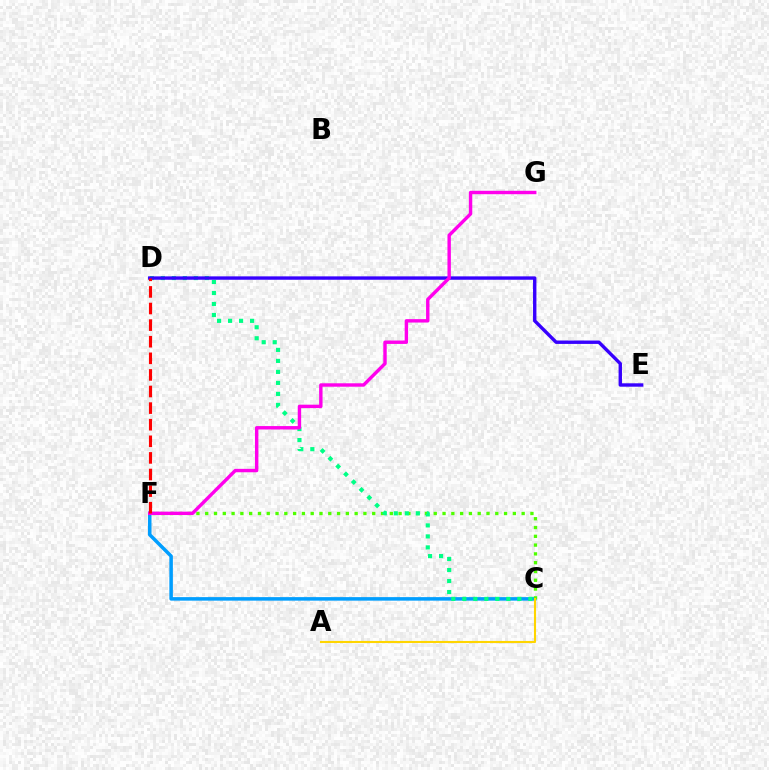{('C', 'F'): [{'color': '#009eff', 'line_style': 'solid', 'thickness': 2.54}, {'color': '#4fff00', 'line_style': 'dotted', 'thickness': 2.39}], ('A', 'C'): [{'color': '#ffd500', 'line_style': 'solid', 'thickness': 1.51}], ('C', 'D'): [{'color': '#00ff86', 'line_style': 'dotted', 'thickness': 2.99}], ('D', 'E'): [{'color': '#3700ff', 'line_style': 'solid', 'thickness': 2.44}], ('F', 'G'): [{'color': '#ff00ed', 'line_style': 'solid', 'thickness': 2.46}], ('D', 'F'): [{'color': '#ff0000', 'line_style': 'dashed', 'thickness': 2.25}]}